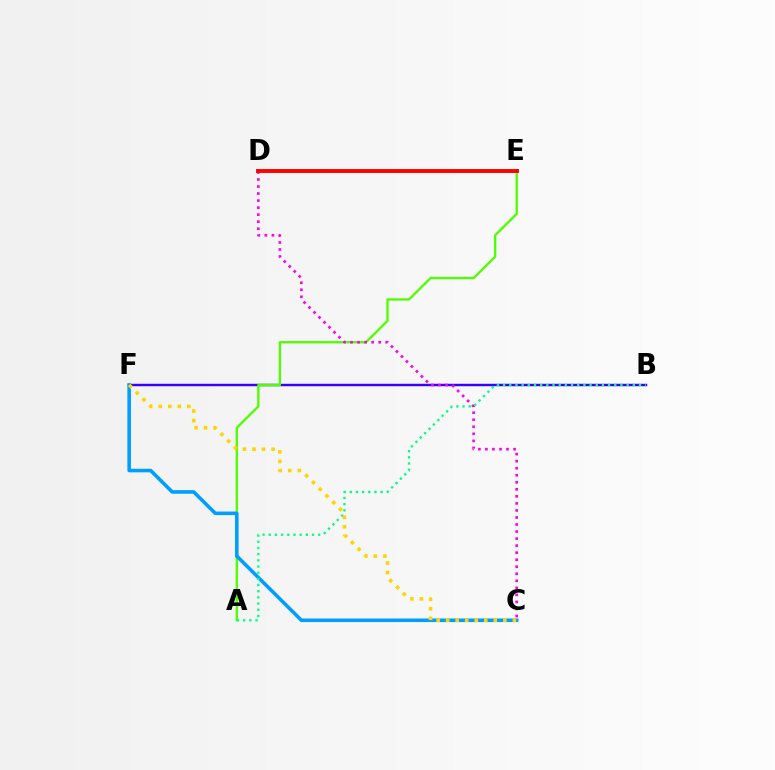{('B', 'F'): [{'color': '#3700ff', 'line_style': 'solid', 'thickness': 1.76}], ('A', 'E'): [{'color': '#4fff00', 'line_style': 'solid', 'thickness': 1.68}], ('C', 'F'): [{'color': '#009eff', 'line_style': 'solid', 'thickness': 2.58}, {'color': '#ffd500', 'line_style': 'dotted', 'thickness': 2.59}], ('C', 'D'): [{'color': '#ff00ed', 'line_style': 'dotted', 'thickness': 1.91}], ('A', 'B'): [{'color': '#00ff86', 'line_style': 'dotted', 'thickness': 1.68}], ('D', 'E'): [{'color': '#ff0000', 'line_style': 'solid', 'thickness': 2.81}]}